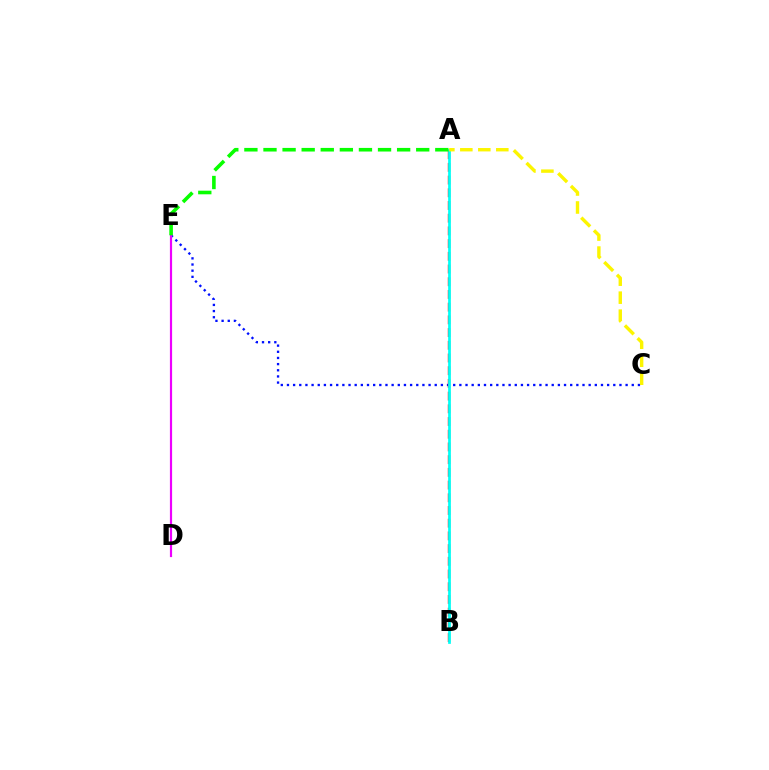{('C', 'E'): [{'color': '#0010ff', 'line_style': 'dotted', 'thickness': 1.67}], ('A', 'B'): [{'color': '#ff0000', 'line_style': 'dashed', 'thickness': 1.73}, {'color': '#00fff6', 'line_style': 'solid', 'thickness': 1.97}], ('D', 'E'): [{'color': '#ee00ff', 'line_style': 'solid', 'thickness': 1.57}], ('A', 'C'): [{'color': '#fcf500', 'line_style': 'dashed', 'thickness': 2.44}], ('A', 'E'): [{'color': '#08ff00', 'line_style': 'dashed', 'thickness': 2.59}]}